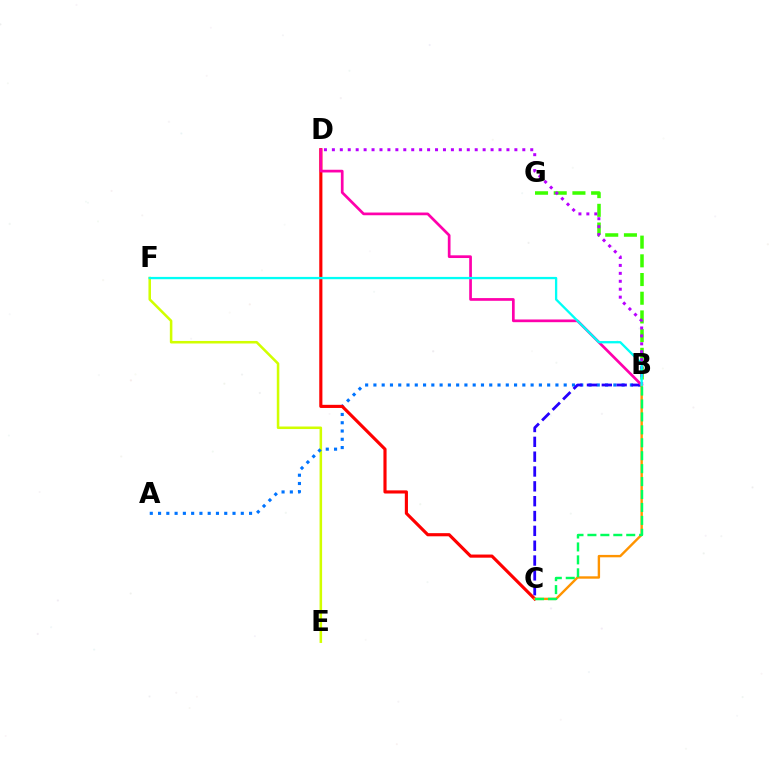{('E', 'F'): [{'color': '#d1ff00', 'line_style': 'solid', 'thickness': 1.83}], ('A', 'B'): [{'color': '#0074ff', 'line_style': 'dotted', 'thickness': 2.25}], ('B', 'C'): [{'color': '#2500ff', 'line_style': 'dashed', 'thickness': 2.02}, {'color': '#ff9400', 'line_style': 'solid', 'thickness': 1.72}, {'color': '#00ff5c', 'line_style': 'dashed', 'thickness': 1.76}], ('C', 'D'): [{'color': '#ff0000', 'line_style': 'solid', 'thickness': 2.26}], ('B', 'G'): [{'color': '#3dff00', 'line_style': 'dashed', 'thickness': 2.54}], ('B', 'D'): [{'color': '#b900ff', 'line_style': 'dotted', 'thickness': 2.16}, {'color': '#ff00ac', 'line_style': 'solid', 'thickness': 1.95}], ('B', 'F'): [{'color': '#00fff6', 'line_style': 'solid', 'thickness': 1.66}]}